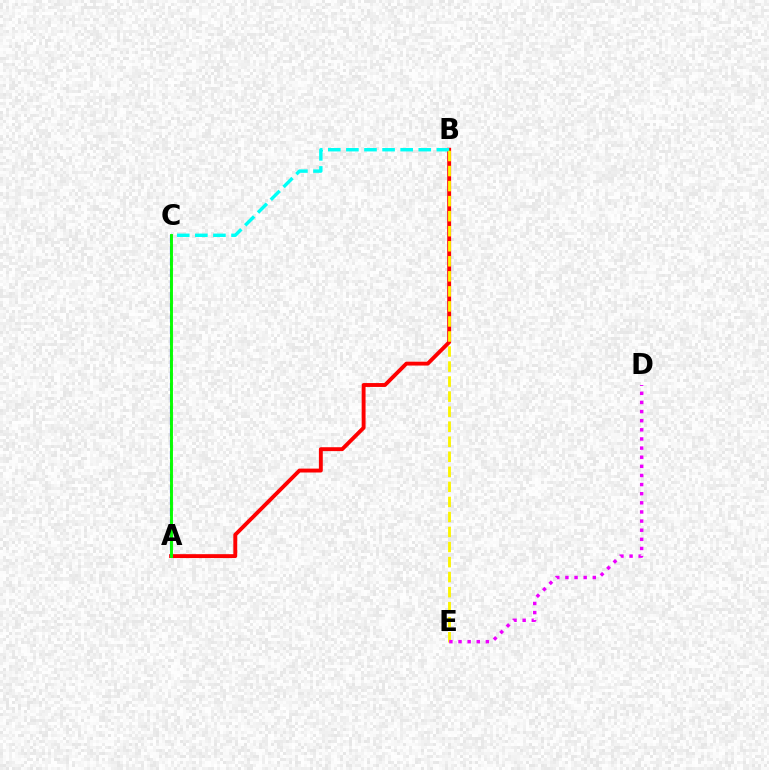{('A', 'B'): [{'color': '#ff0000', 'line_style': 'solid', 'thickness': 2.8}], ('B', 'C'): [{'color': '#00fff6', 'line_style': 'dashed', 'thickness': 2.46}], ('A', 'C'): [{'color': '#0010ff', 'line_style': 'dashed', 'thickness': 1.55}, {'color': '#08ff00', 'line_style': 'solid', 'thickness': 2.09}], ('B', 'E'): [{'color': '#fcf500', 'line_style': 'dashed', 'thickness': 2.04}], ('D', 'E'): [{'color': '#ee00ff', 'line_style': 'dotted', 'thickness': 2.48}]}